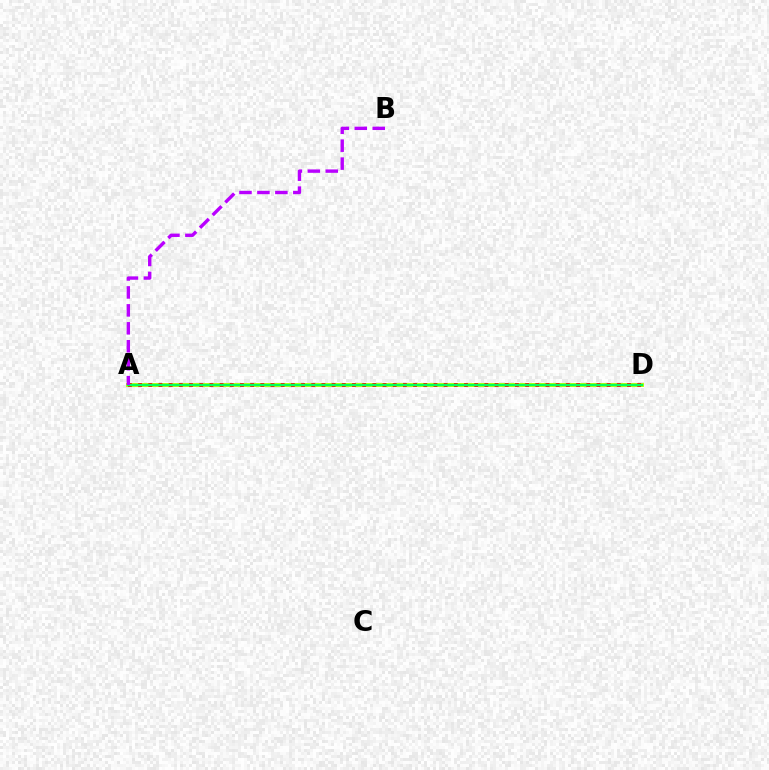{('A', 'D'): [{'color': '#0074ff', 'line_style': 'dashed', 'thickness': 2.16}, {'color': '#d1ff00', 'line_style': 'solid', 'thickness': 2.86}, {'color': '#ff0000', 'line_style': 'dotted', 'thickness': 2.77}, {'color': '#00ff5c', 'line_style': 'solid', 'thickness': 1.76}], ('A', 'B'): [{'color': '#b900ff', 'line_style': 'dashed', 'thickness': 2.44}]}